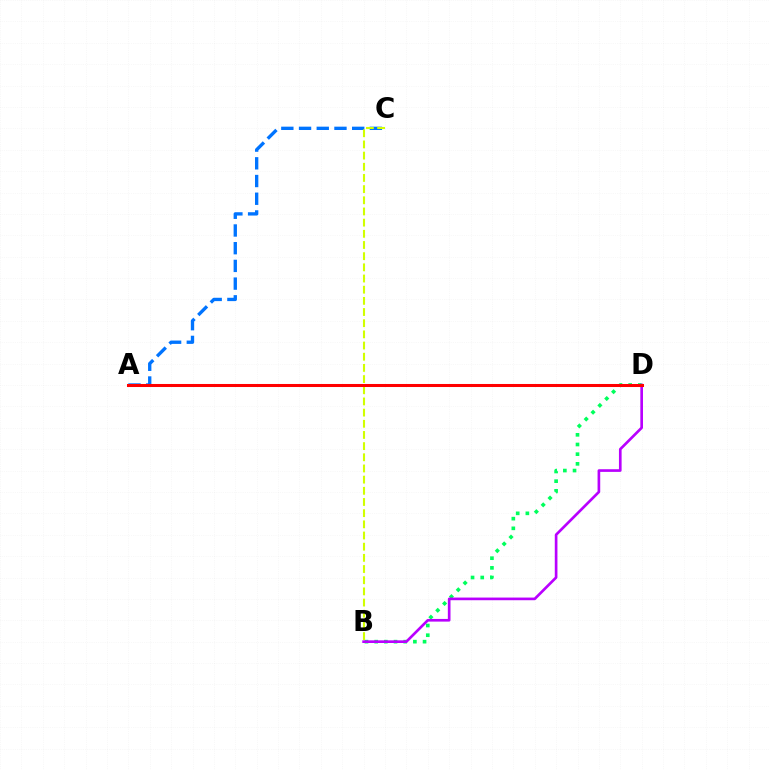{('A', 'C'): [{'color': '#0074ff', 'line_style': 'dashed', 'thickness': 2.41}], ('B', 'D'): [{'color': '#00ff5c', 'line_style': 'dotted', 'thickness': 2.63}, {'color': '#b900ff', 'line_style': 'solid', 'thickness': 1.92}], ('B', 'C'): [{'color': '#d1ff00', 'line_style': 'dashed', 'thickness': 1.52}], ('A', 'D'): [{'color': '#ff0000', 'line_style': 'solid', 'thickness': 2.19}]}